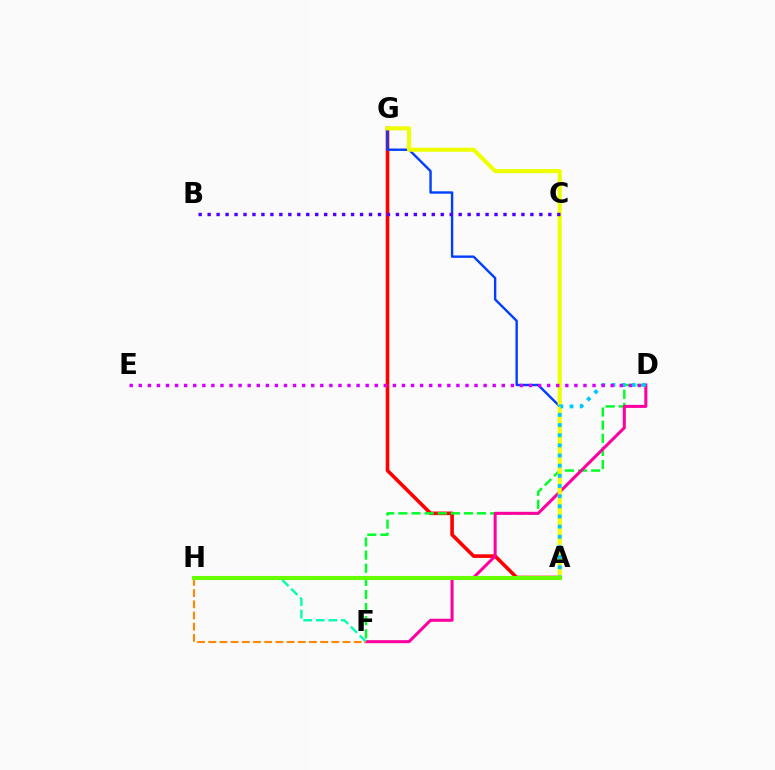{('A', 'G'): [{'color': '#ff0000', 'line_style': 'solid', 'thickness': 2.6}, {'color': '#003fff', 'line_style': 'solid', 'thickness': 1.72}, {'color': '#eeff00', 'line_style': 'solid', 'thickness': 2.95}], ('D', 'F'): [{'color': '#00ff27', 'line_style': 'dashed', 'thickness': 1.78}, {'color': '#ff00a0', 'line_style': 'solid', 'thickness': 2.18}], ('A', 'D'): [{'color': '#00c7ff', 'line_style': 'dotted', 'thickness': 2.76}], ('B', 'C'): [{'color': '#4f00ff', 'line_style': 'dotted', 'thickness': 2.44}], ('F', 'H'): [{'color': '#00ffaf', 'line_style': 'dashed', 'thickness': 1.7}, {'color': '#ff8800', 'line_style': 'dashed', 'thickness': 1.52}], ('D', 'E'): [{'color': '#d600ff', 'line_style': 'dotted', 'thickness': 2.47}], ('A', 'H'): [{'color': '#66ff00', 'line_style': 'solid', 'thickness': 2.94}]}